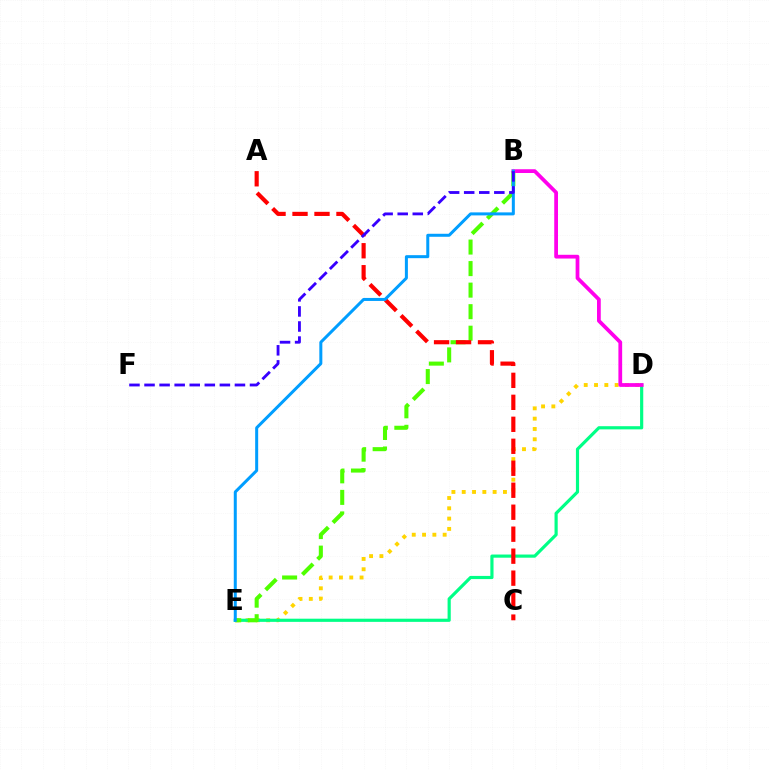{('D', 'E'): [{'color': '#ffd500', 'line_style': 'dotted', 'thickness': 2.8}, {'color': '#00ff86', 'line_style': 'solid', 'thickness': 2.28}], ('B', 'E'): [{'color': '#4fff00', 'line_style': 'dashed', 'thickness': 2.93}, {'color': '#009eff', 'line_style': 'solid', 'thickness': 2.17}], ('B', 'D'): [{'color': '#ff00ed', 'line_style': 'solid', 'thickness': 2.7}], ('A', 'C'): [{'color': '#ff0000', 'line_style': 'dashed', 'thickness': 2.99}], ('B', 'F'): [{'color': '#3700ff', 'line_style': 'dashed', 'thickness': 2.05}]}